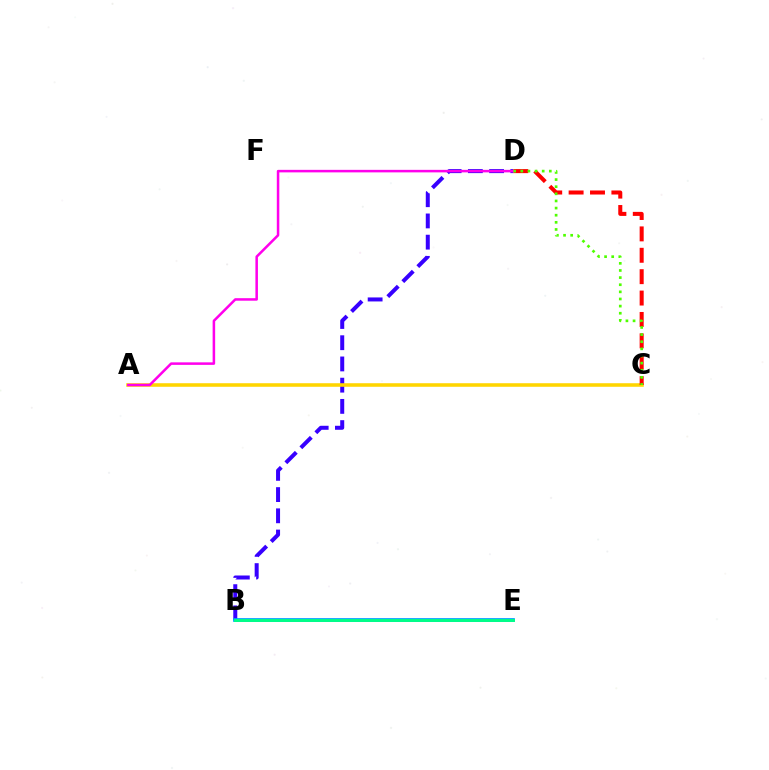{('B', 'D'): [{'color': '#3700ff', 'line_style': 'dashed', 'thickness': 2.88}], ('B', 'E'): [{'color': '#009eff', 'line_style': 'solid', 'thickness': 2.69}, {'color': '#00ff86', 'line_style': 'solid', 'thickness': 2.09}], ('A', 'C'): [{'color': '#ffd500', 'line_style': 'solid', 'thickness': 2.56}], ('C', 'D'): [{'color': '#ff0000', 'line_style': 'dashed', 'thickness': 2.91}, {'color': '#4fff00', 'line_style': 'dotted', 'thickness': 1.94}], ('A', 'D'): [{'color': '#ff00ed', 'line_style': 'solid', 'thickness': 1.82}]}